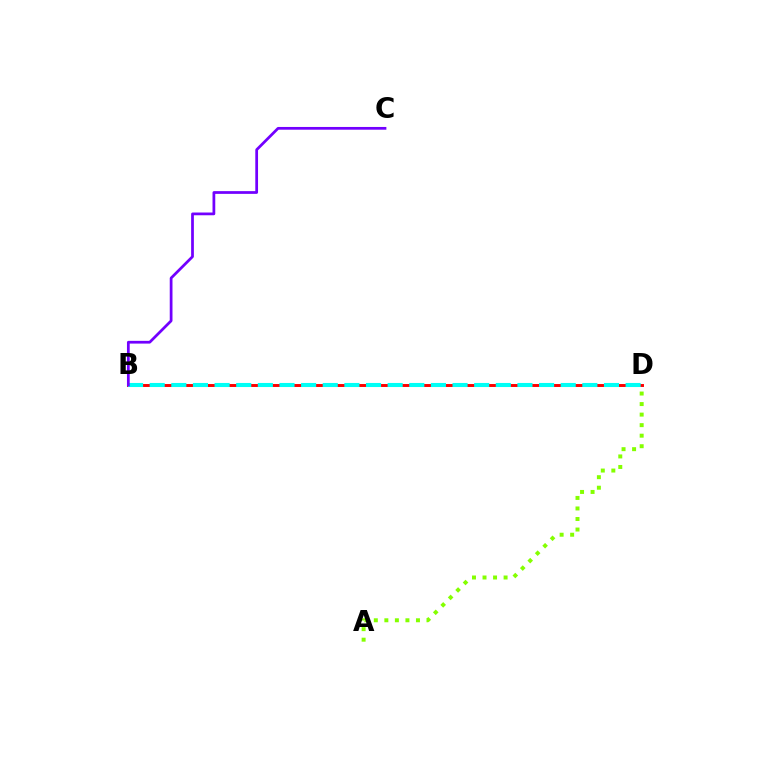{('B', 'D'): [{'color': '#ff0000', 'line_style': 'solid', 'thickness': 2.11}, {'color': '#00fff6', 'line_style': 'dashed', 'thickness': 2.94}], ('A', 'D'): [{'color': '#84ff00', 'line_style': 'dotted', 'thickness': 2.86}], ('B', 'C'): [{'color': '#7200ff', 'line_style': 'solid', 'thickness': 1.98}]}